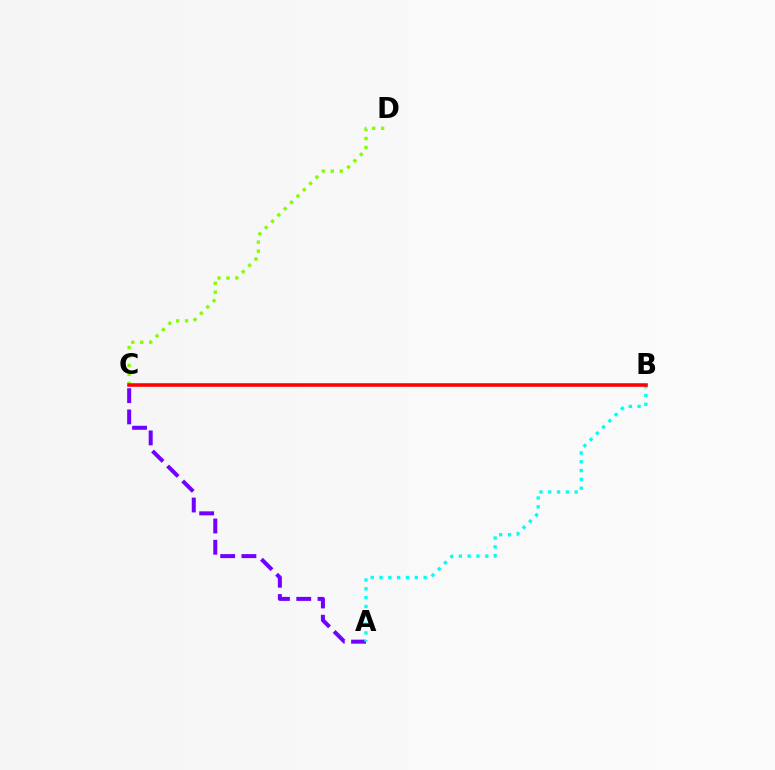{('A', 'C'): [{'color': '#7200ff', 'line_style': 'dashed', 'thickness': 2.89}], ('C', 'D'): [{'color': '#84ff00', 'line_style': 'dotted', 'thickness': 2.43}], ('A', 'B'): [{'color': '#00fff6', 'line_style': 'dotted', 'thickness': 2.39}], ('B', 'C'): [{'color': '#ff0000', 'line_style': 'solid', 'thickness': 2.57}]}